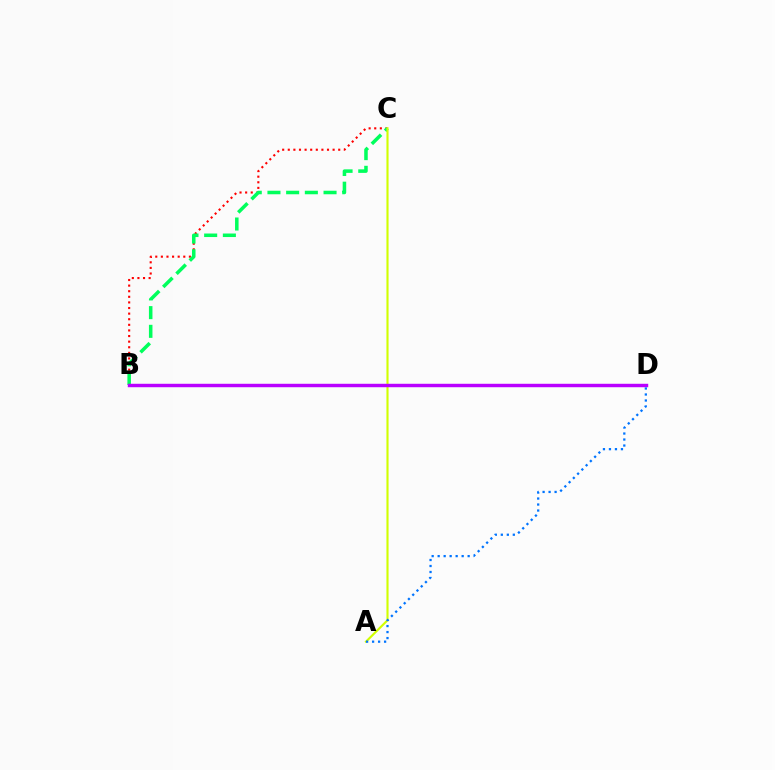{('B', 'C'): [{'color': '#ff0000', 'line_style': 'dotted', 'thickness': 1.52}, {'color': '#00ff5c', 'line_style': 'dashed', 'thickness': 2.54}], ('A', 'C'): [{'color': '#d1ff00', 'line_style': 'solid', 'thickness': 1.53}], ('B', 'D'): [{'color': '#b900ff', 'line_style': 'solid', 'thickness': 2.48}], ('A', 'D'): [{'color': '#0074ff', 'line_style': 'dotted', 'thickness': 1.63}]}